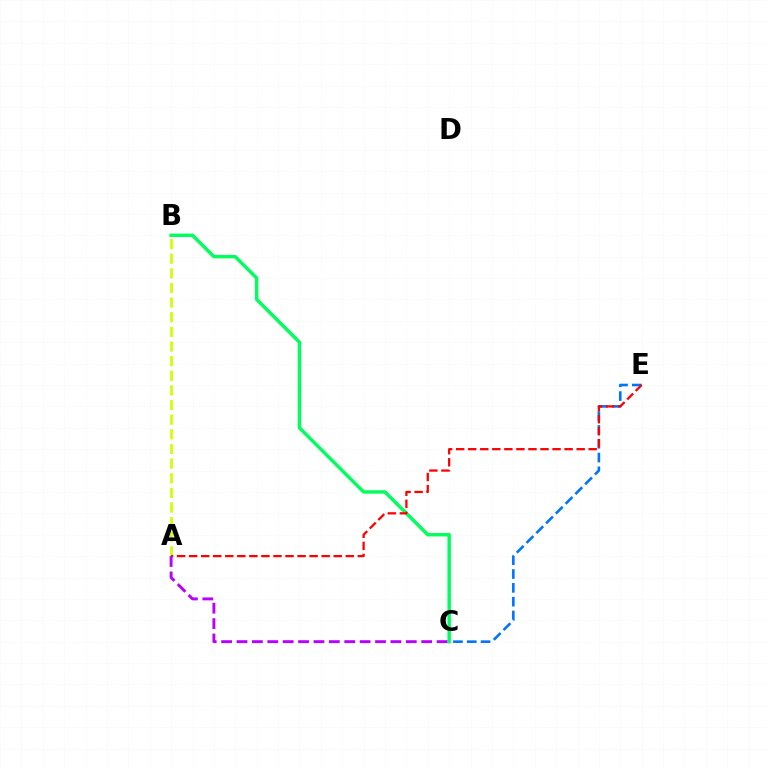{('A', 'B'): [{'color': '#d1ff00', 'line_style': 'dashed', 'thickness': 1.99}], ('C', 'E'): [{'color': '#0074ff', 'line_style': 'dashed', 'thickness': 1.88}], ('B', 'C'): [{'color': '#00ff5c', 'line_style': 'solid', 'thickness': 2.47}], ('A', 'E'): [{'color': '#ff0000', 'line_style': 'dashed', 'thickness': 1.64}], ('A', 'C'): [{'color': '#b900ff', 'line_style': 'dashed', 'thickness': 2.09}]}